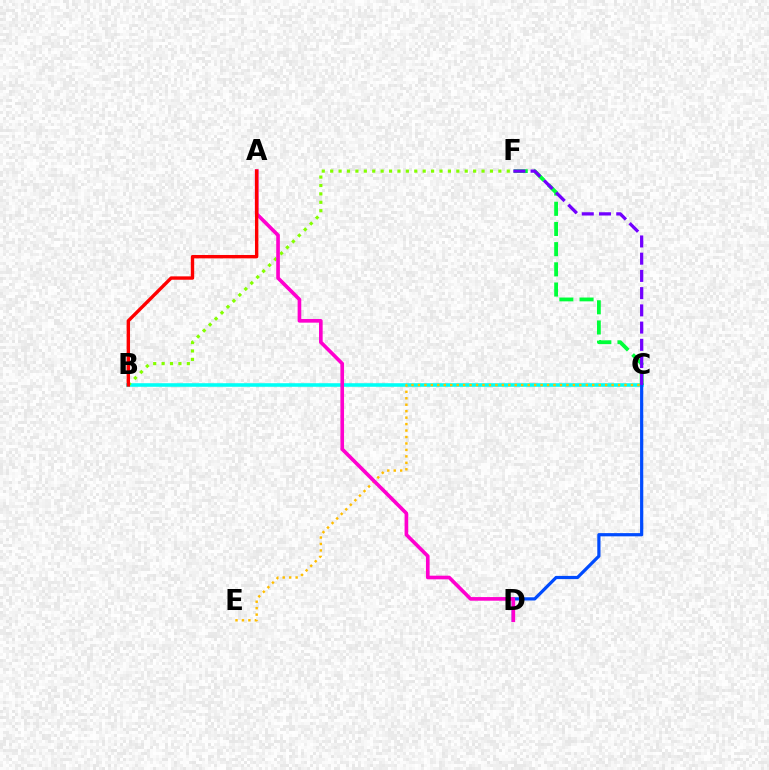{('B', 'C'): [{'color': '#00fff6', 'line_style': 'solid', 'thickness': 2.57}], ('C', 'D'): [{'color': '#004bff', 'line_style': 'solid', 'thickness': 2.31}], ('B', 'F'): [{'color': '#84ff00', 'line_style': 'dotted', 'thickness': 2.28}], ('C', 'F'): [{'color': '#00ff39', 'line_style': 'dashed', 'thickness': 2.74}, {'color': '#7200ff', 'line_style': 'dashed', 'thickness': 2.34}], ('C', 'E'): [{'color': '#ffbd00', 'line_style': 'dotted', 'thickness': 1.75}], ('A', 'D'): [{'color': '#ff00cf', 'line_style': 'solid', 'thickness': 2.62}], ('A', 'B'): [{'color': '#ff0000', 'line_style': 'solid', 'thickness': 2.43}]}